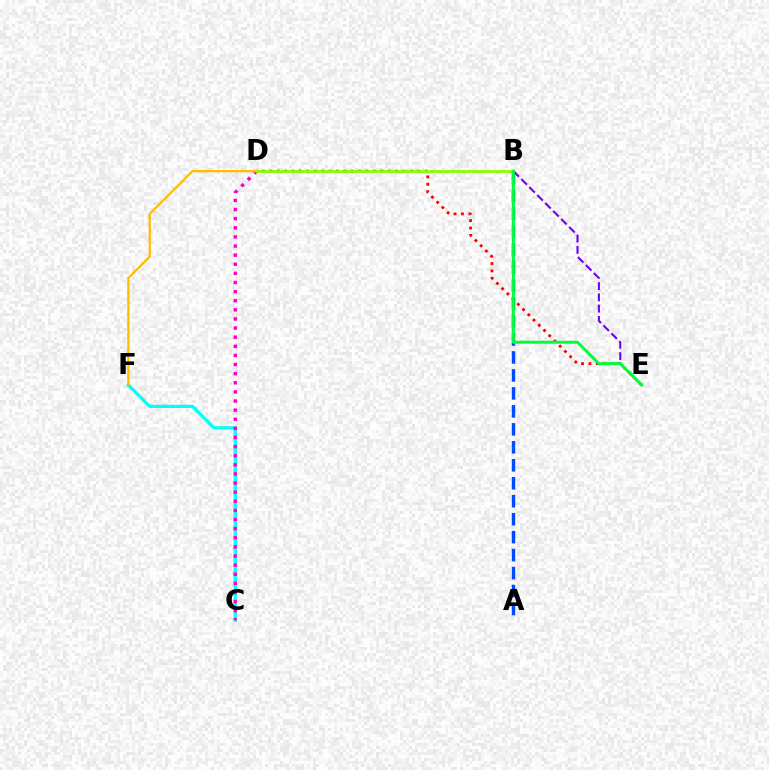{('C', 'F'): [{'color': '#00fff6', 'line_style': 'solid', 'thickness': 2.32}], ('D', 'E'): [{'color': '#ff0000', 'line_style': 'dotted', 'thickness': 2.01}], ('C', 'D'): [{'color': '#ff00cf', 'line_style': 'dotted', 'thickness': 2.48}], ('B', 'D'): [{'color': '#84ff00', 'line_style': 'solid', 'thickness': 1.98}], ('A', 'B'): [{'color': '#004bff', 'line_style': 'dashed', 'thickness': 2.44}], ('D', 'F'): [{'color': '#ffbd00', 'line_style': 'solid', 'thickness': 1.62}], ('B', 'E'): [{'color': '#7200ff', 'line_style': 'dashed', 'thickness': 1.53}, {'color': '#00ff39', 'line_style': 'solid', 'thickness': 2.13}]}